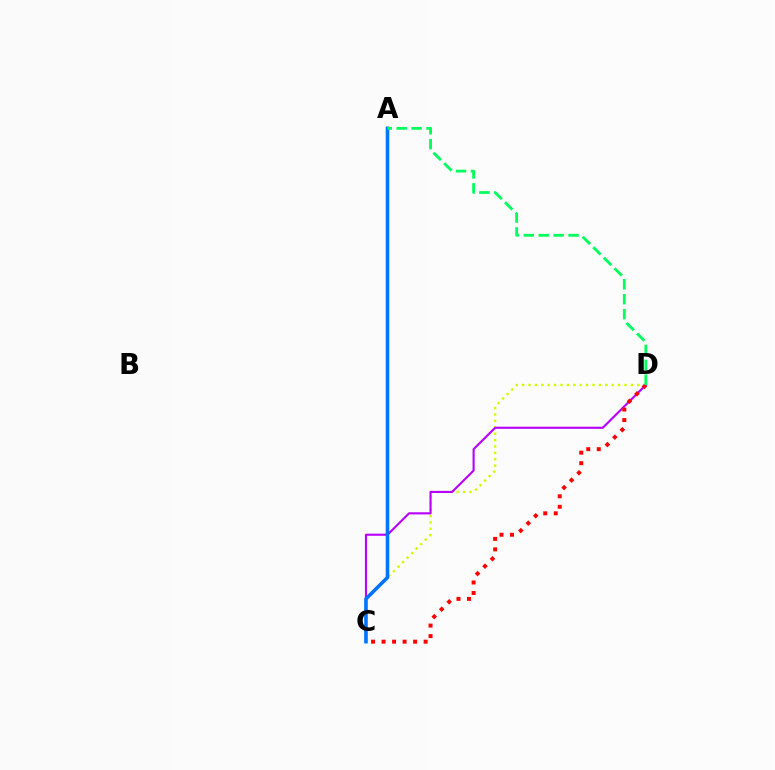{('C', 'D'): [{'color': '#d1ff00', 'line_style': 'dotted', 'thickness': 1.74}, {'color': '#b900ff', 'line_style': 'solid', 'thickness': 1.53}, {'color': '#ff0000', 'line_style': 'dotted', 'thickness': 2.86}], ('A', 'C'): [{'color': '#0074ff', 'line_style': 'solid', 'thickness': 2.58}], ('A', 'D'): [{'color': '#00ff5c', 'line_style': 'dashed', 'thickness': 2.03}]}